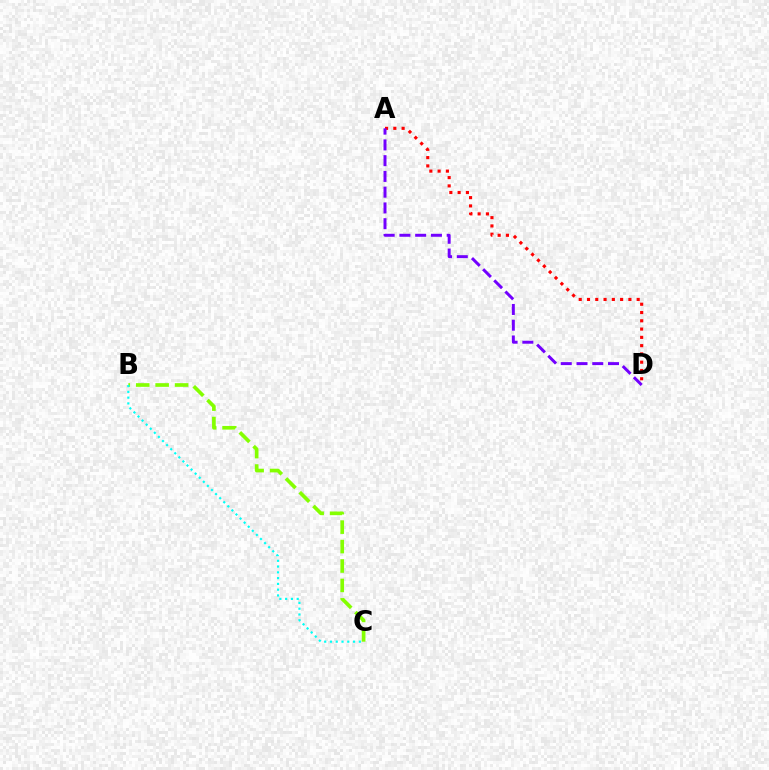{('A', 'D'): [{'color': '#ff0000', 'line_style': 'dotted', 'thickness': 2.25}, {'color': '#7200ff', 'line_style': 'dashed', 'thickness': 2.14}], ('B', 'C'): [{'color': '#84ff00', 'line_style': 'dashed', 'thickness': 2.64}, {'color': '#00fff6', 'line_style': 'dotted', 'thickness': 1.57}]}